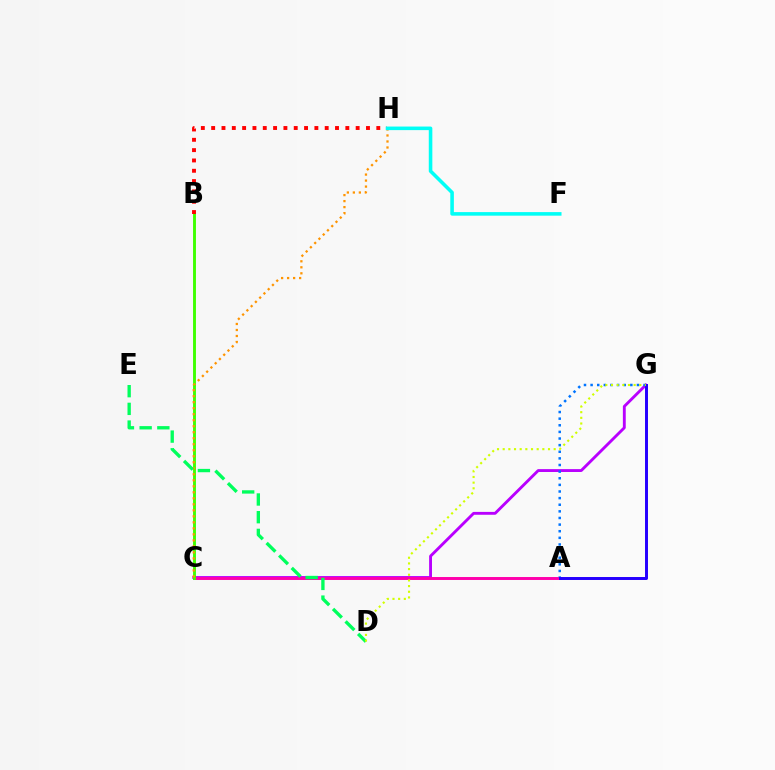{('C', 'G'): [{'color': '#b900ff', 'line_style': 'solid', 'thickness': 2.06}], ('A', 'C'): [{'color': '#ff00ac', 'line_style': 'solid', 'thickness': 2.12}], ('A', 'G'): [{'color': '#0074ff', 'line_style': 'dotted', 'thickness': 1.8}, {'color': '#2500ff', 'line_style': 'solid', 'thickness': 2.13}], ('B', 'C'): [{'color': '#3dff00', 'line_style': 'solid', 'thickness': 2.08}], ('C', 'H'): [{'color': '#ff9400', 'line_style': 'dotted', 'thickness': 1.63}], ('D', 'E'): [{'color': '#00ff5c', 'line_style': 'dashed', 'thickness': 2.4}], ('B', 'H'): [{'color': '#ff0000', 'line_style': 'dotted', 'thickness': 2.8}], ('D', 'G'): [{'color': '#d1ff00', 'line_style': 'dotted', 'thickness': 1.54}], ('F', 'H'): [{'color': '#00fff6', 'line_style': 'solid', 'thickness': 2.57}]}